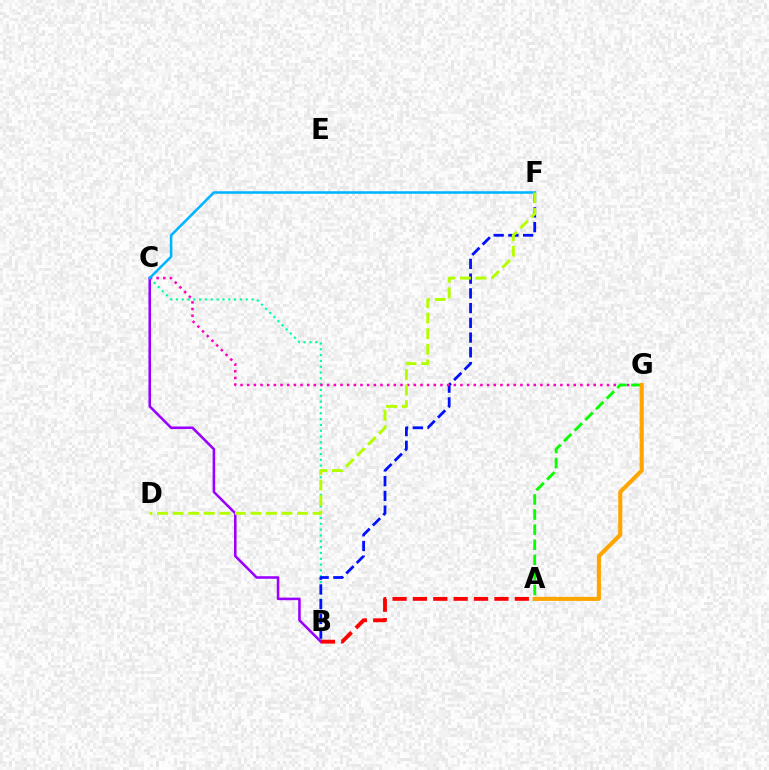{('B', 'C'): [{'color': '#00ff9d', 'line_style': 'dotted', 'thickness': 1.58}, {'color': '#9b00ff', 'line_style': 'solid', 'thickness': 1.84}], ('B', 'F'): [{'color': '#0010ff', 'line_style': 'dashed', 'thickness': 2.0}], ('C', 'G'): [{'color': '#ff00bd', 'line_style': 'dotted', 'thickness': 1.81}], ('C', 'F'): [{'color': '#00b5ff', 'line_style': 'solid', 'thickness': 1.83}], ('A', 'G'): [{'color': '#08ff00', 'line_style': 'dashed', 'thickness': 2.05}, {'color': '#ffa500', 'line_style': 'solid', 'thickness': 2.95}], ('D', 'F'): [{'color': '#b3ff00', 'line_style': 'dashed', 'thickness': 2.11}], ('A', 'B'): [{'color': '#ff0000', 'line_style': 'dashed', 'thickness': 2.77}]}